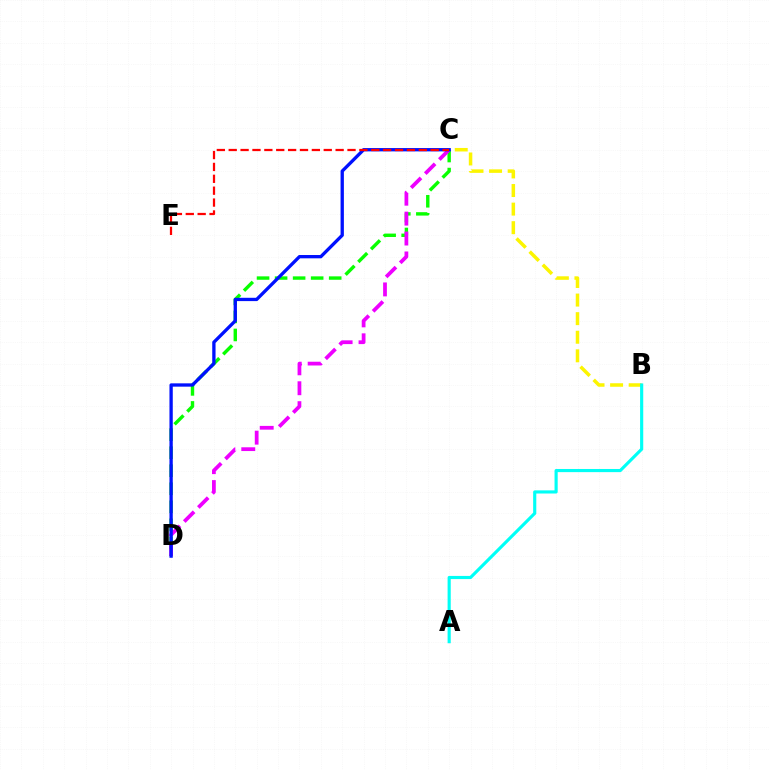{('B', 'C'): [{'color': '#fcf500', 'line_style': 'dashed', 'thickness': 2.52}], ('A', 'B'): [{'color': '#00fff6', 'line_style': 'solid', 'thickness': 2.26}], ('C', 'D'): [{'color': '#08ff00', 'line_style': 'dashed', 'thickness': 2.45}, {'color': '#ee00ff', 'line_style': 'dashed', 'thickness': 2.71}, {'color': '#0010ff', 'line_style': 'solid', 'thickness': 2.38}], ('C', 'E'): [{'color': '#ff0000', 'line_style': 'dashed', 'thickness': 1.61}]}